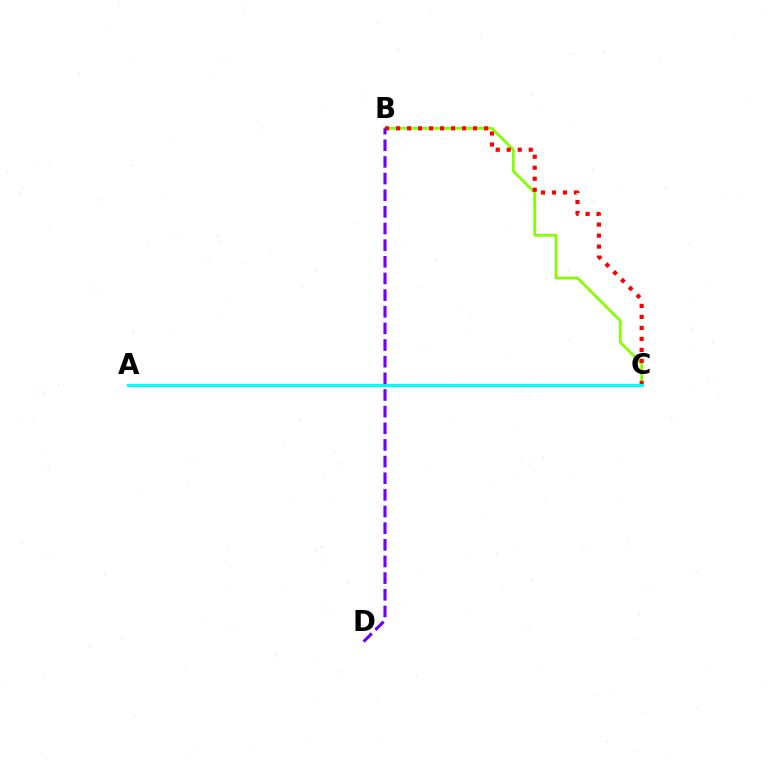{('B', 'C'): [{'color': '#84ff00', 'line_style': 'solid', 'thickness': 1.97}, {'color': '#ff0000', 'line_style': 'dotted', 'thickness': 2.99}], ('A', 'C'): [{'color': '#00fff6', 'line_style': 'solid', 'thickness': 2.22}], ('B', 'D'): [{'color': '#7200ff', 'line_style': 'dashed', 'thickness': 2.26}]}